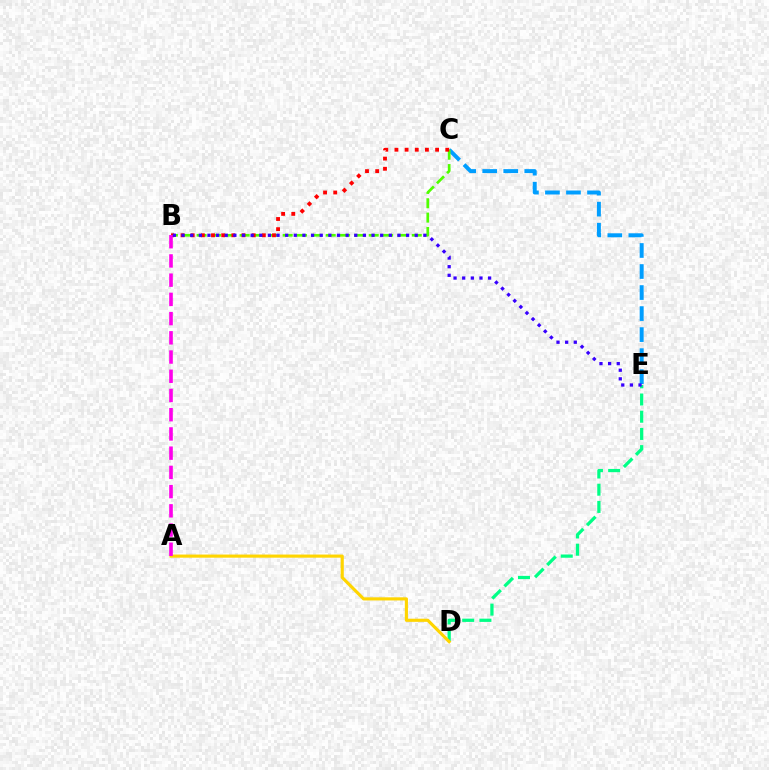{('D', 'E'): [{'color': '#00ff86', 'line_style': 'dashed', 'thickness': 2.34}], ('C', 'E'): [{'color': '#009eff', 'line_style': 'dashed', 'thickness': 2.86}], ('A', 'D'): [{'color': '#ffd500', 'line_style': 'solid', 'thickness': 2.25}], ('B', 'C'): [{'color': '#4fff00', 'line_style': 'dashed', 'thickness': 1.95}, {'color': '#ff0000', 'line_style': 'dotted', 'thickness': 2.76}], ('A', 'B'): [{'color': '#ff00ed', 'line_style': 'dashed', 'thickness': 2.61}], ('B', 'E'): [{'color': '#3700ff', 'line_style': 'dotted', 'thickness': 2.35}]}